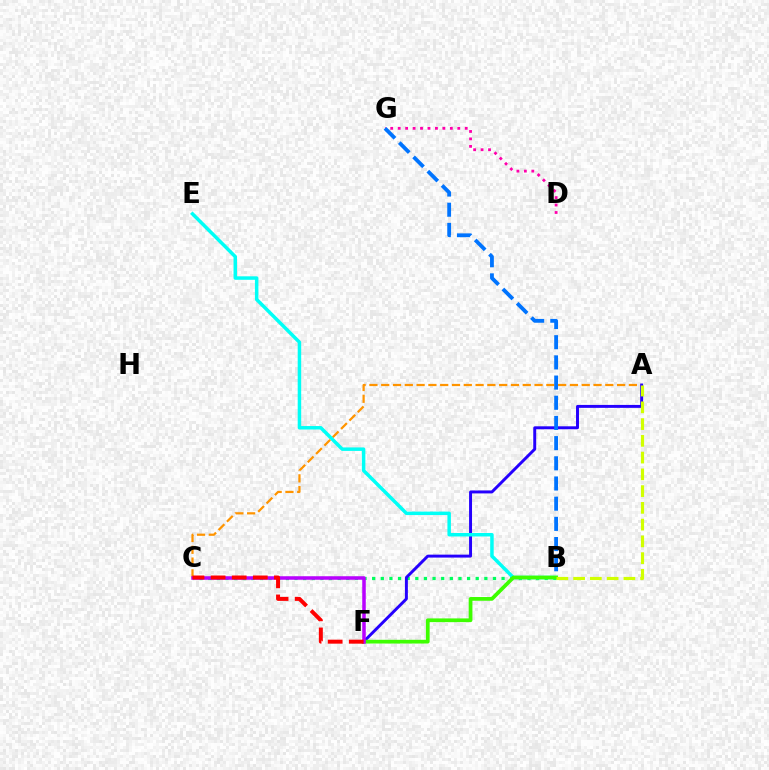{('A', 'C'): [{'color': '#ff9400', 'line_style': 'dashed', 'thickness': 1.6}], ('B', 'C'): [{'color': '#00ff5c', 'line_style': 'dotted', 'thickness': 2.34}], ('D', 'G'): [{'color': '#ff00ac', 'line_style': 'dotted', 'thickness': 2.02}], ('A', 'F'): [{'color': '#2500ff', 'line_style': 'solid', 'thickness': 2.12}], ('B', 'G'): [{'color': '#0074ff', 'line_style': 'dashed', 'thickness': 2.74}], ('B', 'E'): [{'color': '#00fff6', 'line_style': 'solid', 'thickness': 2.51}], ('B', 'F'): [{'color': '#3dff00', 'line_style': 'solid', 'thickness': 2.69}], ('C', 'F'): [{'color': '#b900ff', 'line_style': 'solid', 'thickness': 2.53}, {'color': '#ff0000', 'line_style': 'dashed', 'thickness': 2.86}], ('A', 'B'): [{'color': '#d1ff00', 'line_style': 'dashed', 'thickness': 2.28}]}